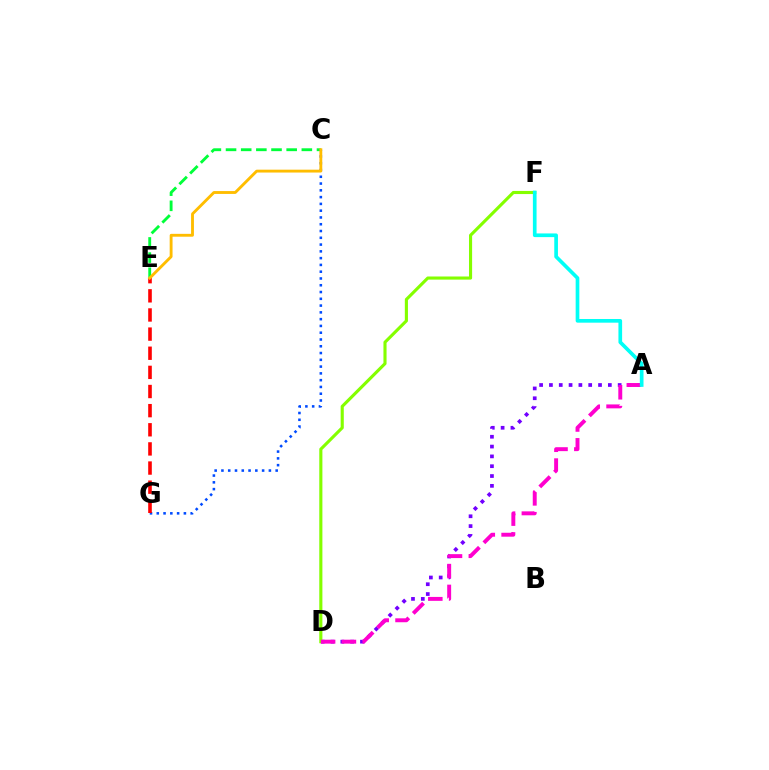{('C', 'E'): [{'color': '#00ff39', 'line_style': 'dashed', 'thickness': 2.06}, {'color': '#ffbd00', 'line_style': 'solid', 'thickness': 2.06}], ('C', 'G'): [{'color': '#004bff', 'line_style': 'dotted', 'thickness': 1.84}], ('A', 'D'): [{'color': '#7200ff', 'line_style': 'dotted', 'thickness': 2.67}, {'color': '#ff00cf', 'line_style': 'dashed', 'thickness': 2.83}], ('D', 'F'): [{'color': '#84ff00', 'line_style': 'solid', 'thickness': 2.25}], ('E', 'G'): [{'color': '#ff0000', 'line_style': 'dashed', 'thickness': 2.6}], ('A', 'F'): [{'color': '#00fff6', 'line_style': 'solid', 'thickness': 2.65}]}